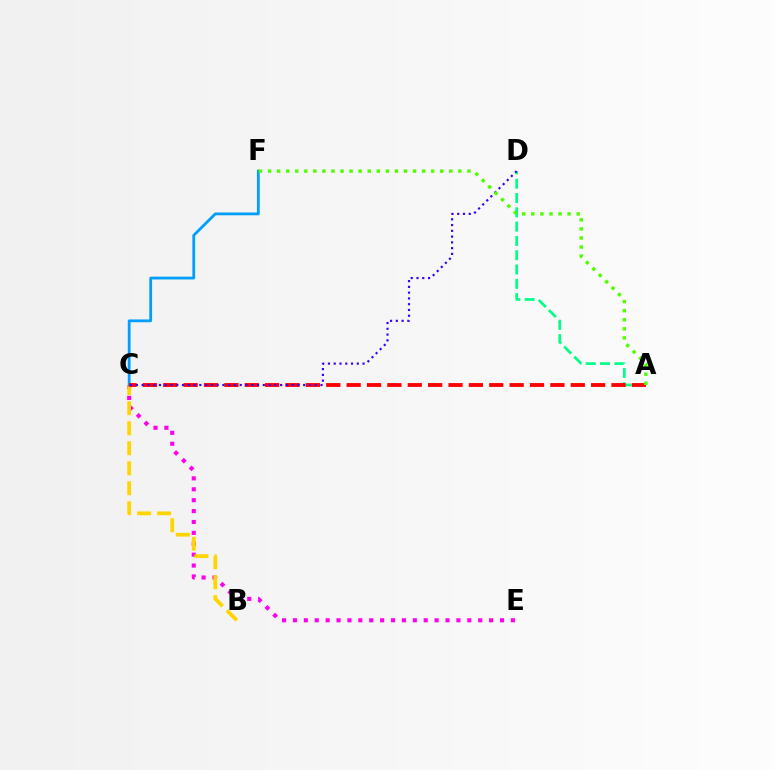{('A', 'D'): [{'color': '#00ff86', 'line_style': 'dashed', 'thickness': 1.94}], ('C', 'E'): [{'color': '#ff00ed', 'line_style': 'dotted', 'thickness': 2.96}], ('B', 'C'): [{'color': '#ffd500', 'line_style': 'dashed', 'thickness': 2.72}], ('C', 'F'): [{'color': '#009eff', 'line_style': 'solid', 'thickness': 2.01}], ('A', 'C'): [{'color': '#ff0000', 'line_style': 'dashed', 'thickness': 2.77}], ('C', 'D'): [{'color': '#3700ff', 'line_style': 'dotted', 'thickness': 1.57}], ('A', 'F'): [{'color': '#4fff00', 'line_style': 'dotted', 'thickness': 2.46}]}